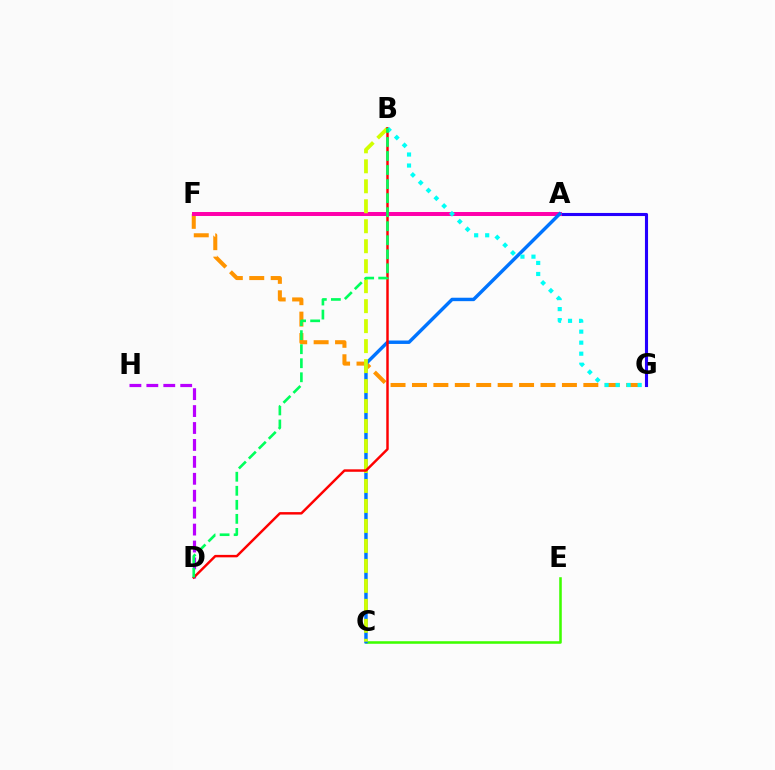{('A', 'G'): [{'color': '#2500ff', 'line_style': 'solid', 'thickness': 2.23}], ('C', 'E'): [{'color': '#3dff00', 'line_style': 'solid', 'thickness': 1.84}], ('F', 'G'): [{'color': '#ff9400', 'line_style': 'dashed', 'thickness': 2.91}], ('A', 'F'): [{'color': '#ff00ac', 'line_style': 'solid', 'thickness': 2.87}], ('A', 'C'): [{'color': '#0074ff', 'line_style': 'solid', 'thickness': 2.47}], ('B', 'C'): [{'color': '#d1ff00', 'line_style': 'dashed', 'thickness': 2.71}], ('D', 'H'): [{'color': '#b900ff', 'line_style': 'dashed', 'thickness': 2.3}], ('B', 'D'): [{'color': '#ff0000', 'line_style': 'solid', 'thickness': 1.77}, {'color': '#00ff5c', 'line_style': 'dashed', 'thickness': 1.91}], ('B', 'G'): [{'color': '#00fff6', 'line_style': 'dotted', 'thickness': 2.99}]}